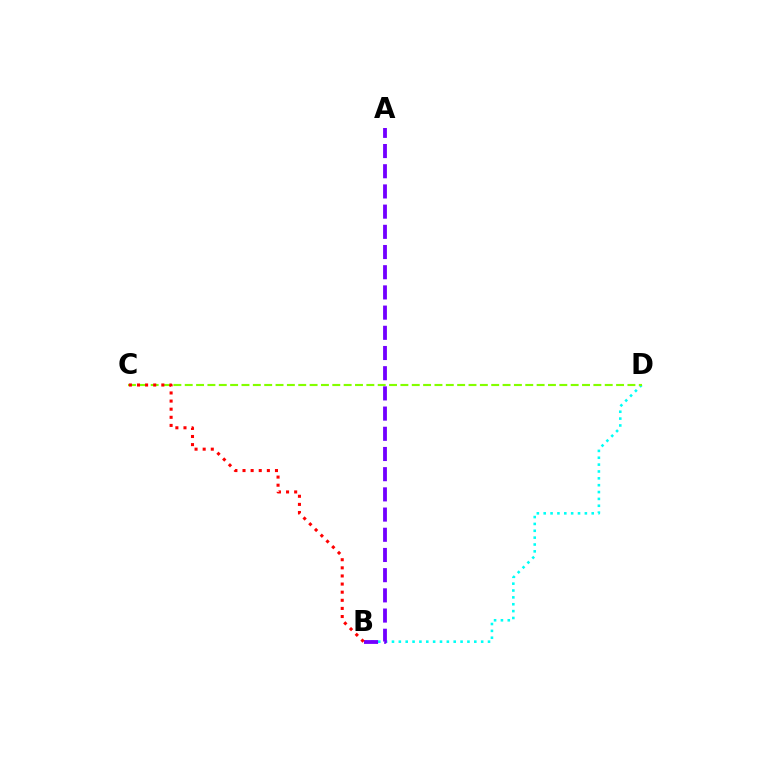{('B', 'D'): [{'color': '#00fff6', 'line_style': 'dotted', 'thickness': 1.86}], ('A', 'B'): [{'color': '#7200ff', 'line_style': 'dashed', 'thickness': 2.74}], ('C', 'D'): [{'color': '#84ff00', 'line_style': 'dashed', 'thickness': 1.54}], ('B', 'C'): [{'color': '#ff0000', 'line_style': 'dotted', 'thickness': 2.21}]}